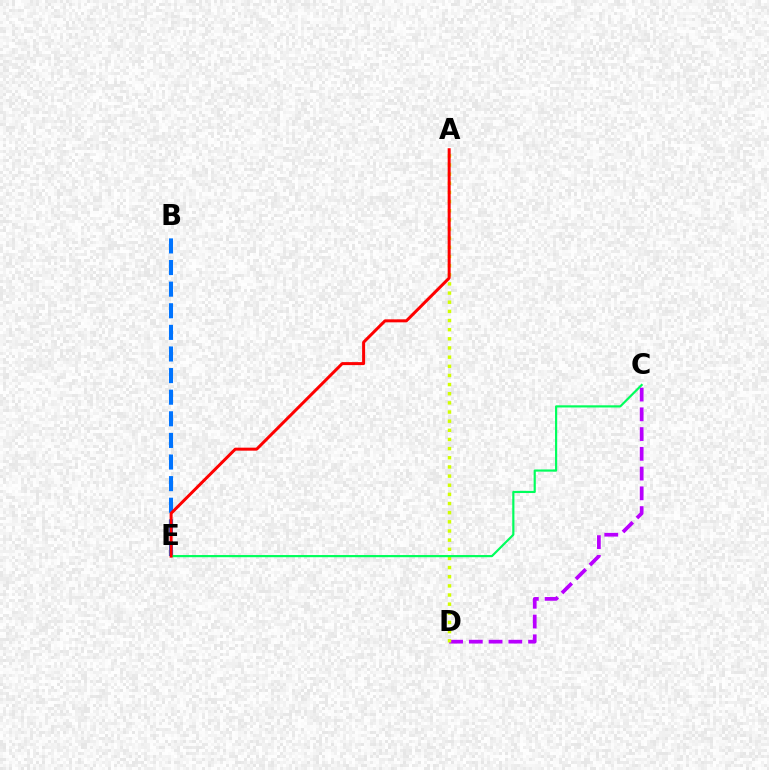{('B', 'E'): [{'color': '#0074ff', 'line_style': 'dashed', 'thickness': 2.94}], ('C', 'D'): [{'color': '#b900ff', 'line_style': 'dashed', 'thickness': 2.68}], ('A', 'D'): [{'color': '#d1ff00', 'line_style': 'dotted', 'thickness': 2.49}], ('C', 'E'): [{'color': '#00ff5c', 'line_style': 'solid', 'thickness': 1.56}], ('A', 'E'): [{'color': '#ff0000', 'line_style': 'solid', 'thickness': 2.16}]}